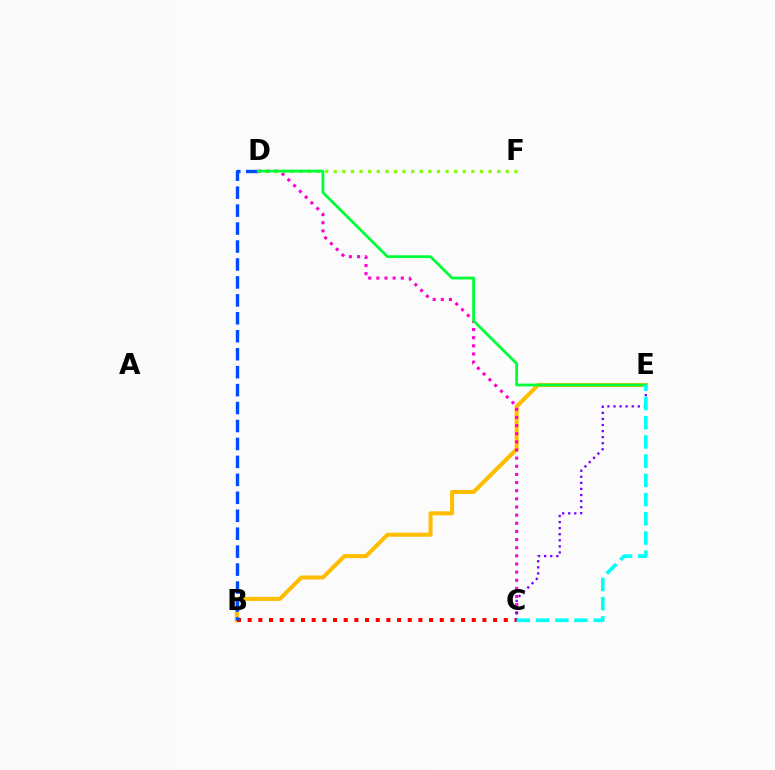{('B', 'E'): [{'color': '#ffbd00', 'line_style': 'solid', 'thickness': 2.92}], ('B', 'C'): [{'color': '#ff0000', 'line_style': 'dotted', 'thickness': 2.9}], ('C', 'D'): [{'color': '#ff00cf', 'line_style': 'dotted', 'thickness': 2.21}], ('C', 'E'): [{'color': '#7200ff', 'line_style': 'dotted', 'thickness': 1.65}, {'color': '#00fff6', 'line_style': 'dashed', 'thickness': 2.61}], ('D', 'F'): [{'color': '#84ff00', 'line_style': 'dotted', 'thickness': 2.34}], ('B', 'D'): [{'color': '#004bff', 'line_style': 'dashed', 'thickness': 2.44}], ('D', 'E'): [{'color': '#00ff39', 'line_style': 'solid', 'thickness': 2.01}]}